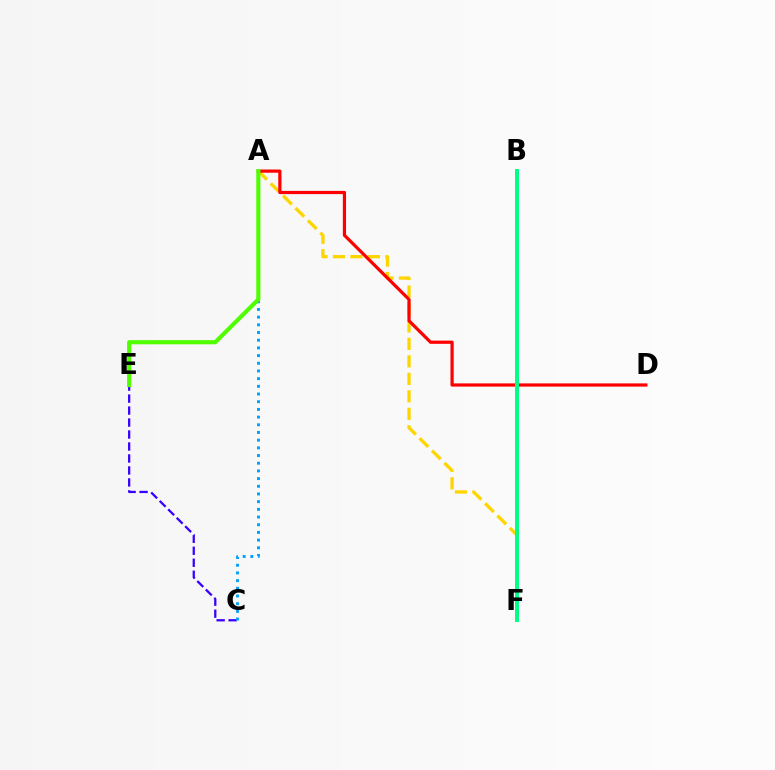{('C', 'E'): [{'color': '#3700ff', 'line_style': 'dashed', 'thickness': 1.63}], ('A', 'F'): [{'color': '#ffd500', 'line_style': 'dashed', 'thickness': 2.37}], ('A', 'D'): [{'color': '#ff0000', 'line_style': 'solid', 'thickness': 2.31}], ('A', 'C'): [{'color': '#009eff', 'line_style': 'dotted', 'thickness': 2.09}], ('A', 'E'): [{'color': '#4fff00', 'line_style': 'solid', 'thickness': 2.97}], ('B', 'F'): [{'color': '#ff00ed', 'line_style': 'dashed', 'thickness': 2.68}, {'color': '#00ff86', 'line_style': 'solid', 'thickness': 2.86}]}